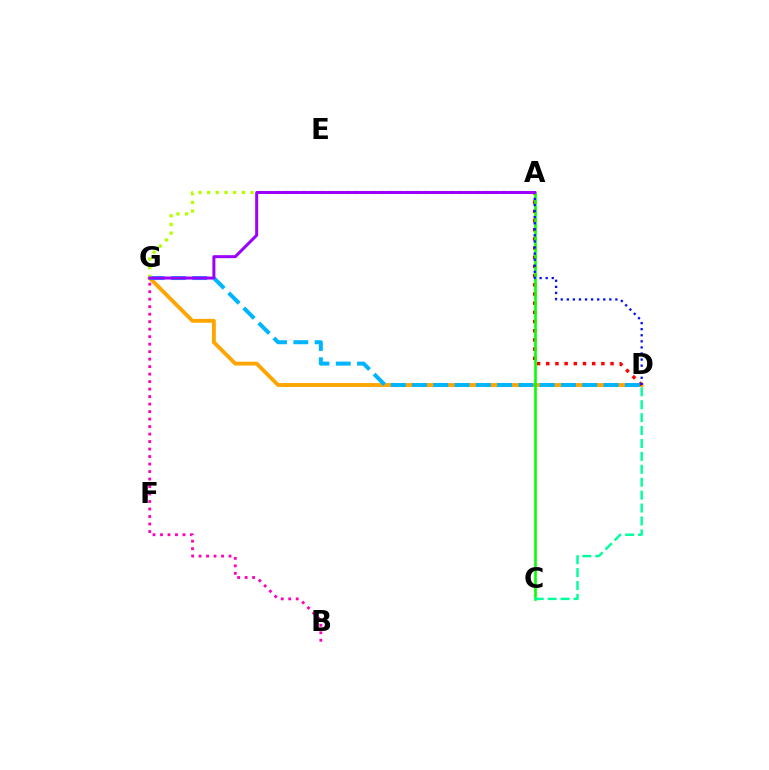{('D', 'G'): [{'color': '#ffa500', 'line_style': 'solid', 'thickness': 2.78}, {'color': '#00b5ff', 'line_style': 'dashed', 'thickness': 2.89}], ('A', 'D'): [{'color': '#ff0000', 'line_style': 'dotted', 'thickness': 2.5}, {'color': '#0010ff', 'line_style': 'dotted', 'thickness': 1.65}], ('A', 'C'): [{'color': '#08ff00', 'line_style': 'solid', 'thickness': 1.89}], ('B', 'G'): [{'color': '#ff00bd', 'line_style': 'dotted', 'thickness': 2.04}], ('A', 'G'): [{'color': '#b3ff00', 'line_style': 'dotted', 'thickness': 2.36}, {'color': '#9b00ff', 'line_style': 'solid', 'thickness': 2.15}], ('C', 'D'): [{'color': '#00ff9d', 'line_style': 'dashed', 'thickness': 1.75}]}